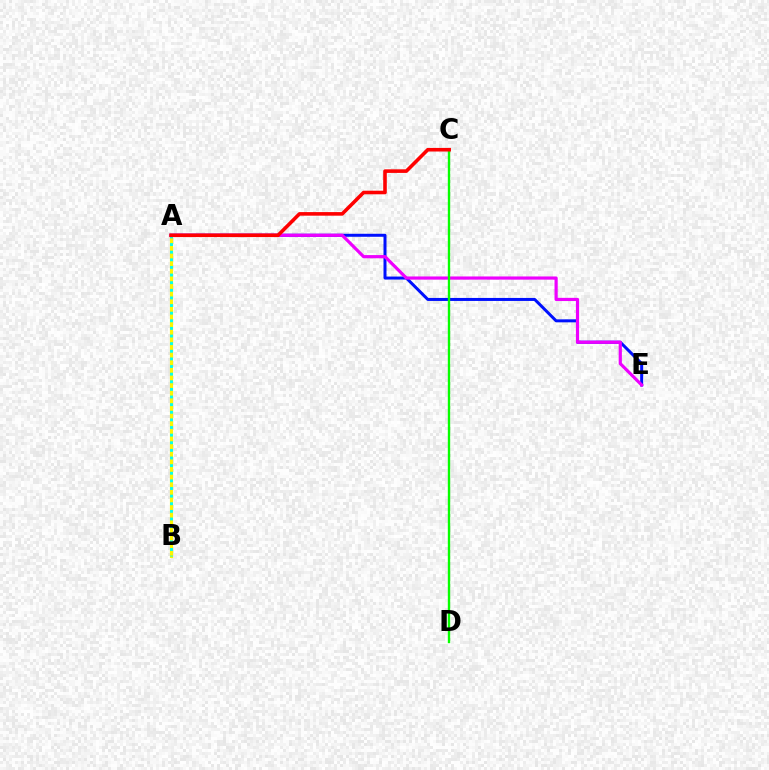{('A', 'E'): [{'color': '#0010ff', 'line_style': 'solid', 'thickness': 2.16}, {'color': '#ee00ff', 'line_style': 'solid', 'thickness': 2.29}], ('A', 'B'): [{'color': '#fcf500', 'line_style': 'solid', 'thickness': 2.28}, {'color': '#00fff6', 'line_style': 'dotted', 'thickness': 2.07}], ('C', 'D'): [{'color': '#08ff00', 'line_style': 'solid', 'thickness': 1.71}], ('A', 'C'): [{'color': '#ff0000', 'line_style': 'solid', 'thickness': 2.58}]}